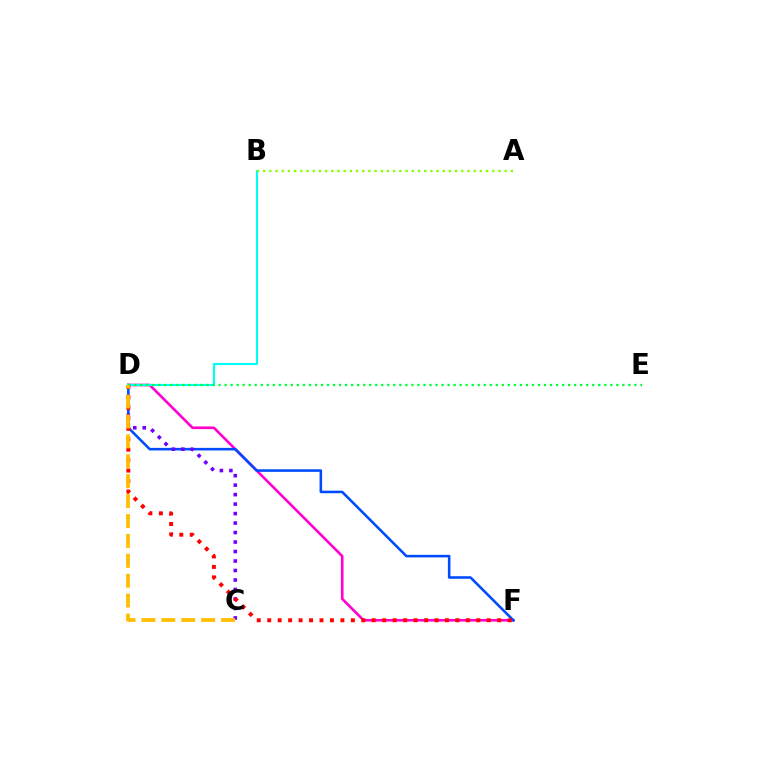{('D', 'F'): [{'color': '#ff00cf', 'line_style': 'solid', 'thickness': 1.89}, {'color': '#004bff', 'line_style': 'solid', 'thickness': 1.85}, {'color': '#ff0000', 'line_style': 'dotted', 'thickness': 2.84}], ('C', 'D'): [{'color': '#7200ff', 'line_style': 'dotted', 'thickness': 2.58}, {'color': '#ffbd00', 'line_style': 'dashed', 'thickness': 2.7}], ('B', 'D'): [{'color': '#00fff6', 'line_style': 'solid', 'thickness': 1.54}], ('D', 'E'): [{'color': '#00ff39', 'line_style': 'dotted', 'thickness': 1.64}], ('A', 'B'): [{'color': '#84ff00', 'line_style': 'dotted', 'thickness': 1.68}]}